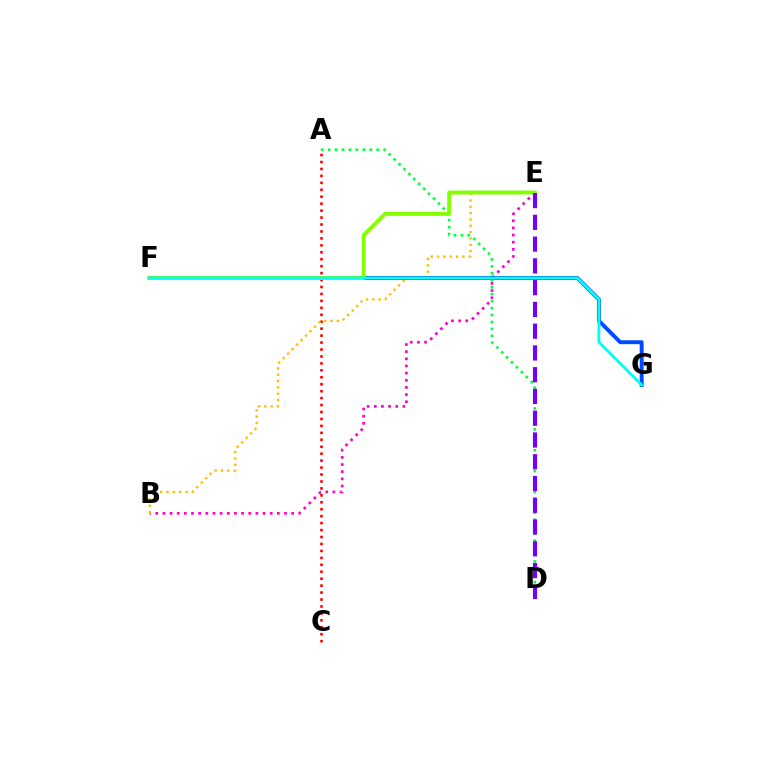{('B', 'E'): [{'color': '#ff00cf', 'line_style': 'dotted', 'thickness': 1.94}, {'color': '#ffbd00', 'line_style': 'dotted', 'thickness': 1.72}], ('A', 'C'): [{'color': '#ff0000', 'line_style': 'dotted', 'thickness': 1.89}], ('A', 'D'): [{'color': '#00ff39', 'line_style': 'dotted', 'thickness': 1.89}], ('F', 'G'): [{'color': '#004bff', 'line_style': 'solid', 'thickness': 2.82}, {'color': '#00fff6', 'line_style': 'solid', 'thickness': 2.05}], ('E', 'F'): [{'color': '#84ff00', 'line_style': 'solid', 'thickness': 2.83}], ('D', 'E'): [{'color': '#7200ff', 'line_style': 'dashed', 'thickness': 2.96}]}